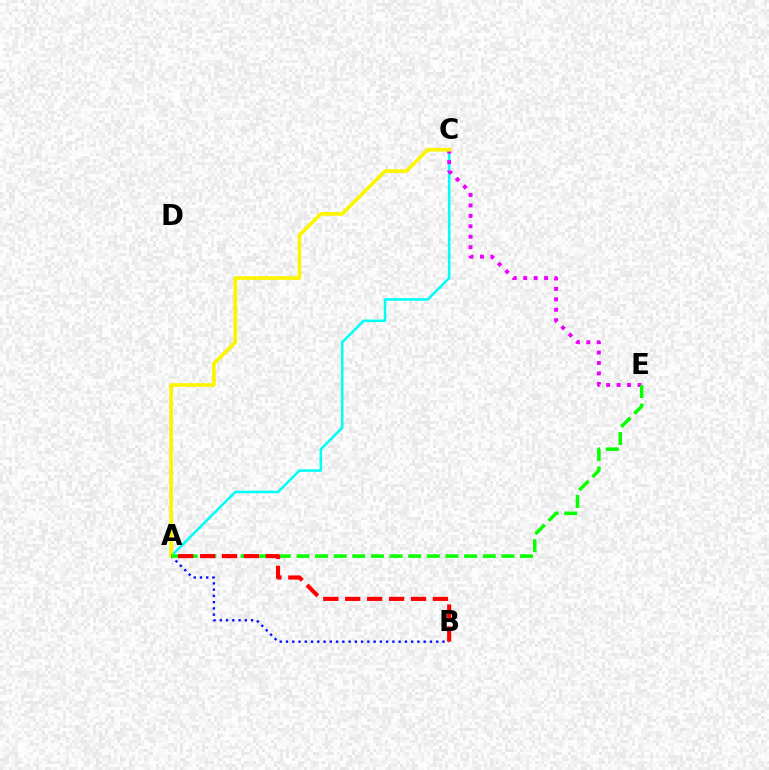{('A', 'C'): [{'color': '#00fff6', 'line_style': 'solid', 'thickness': 1.84}, {'color': '#fcf500', 'line_style': 'solid', 'thickness': 2.64}], ('C', 'E'): [{'color': '#ee00ff', 'line_style': 'dotted', 'thickness': 2.83}], ('A', 'B'): [{'color': '#0010ff', 'line_style': 'dotted', 'thickness': 1.7}, {'color': '#ff0000', 'line_style': 'dashed', 'thickness': 2.98}], ('A', 'E'): [{'color': '#08ff00', 'line_style': 'dashed', 'thickness': 2.53}]}